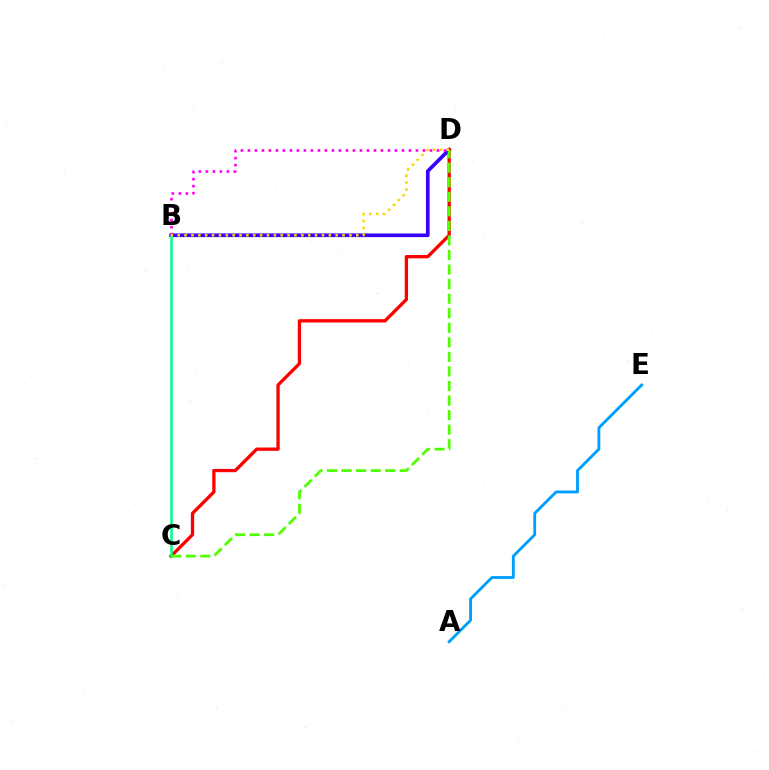{('B', 'D'): [{'color': '#3700ff', 'line_style': 'solid', 'thickness': 2.64}, {'color': '#ff00ed', 'line_style': 'dotted', 'thickness': 1.9}, {'color': '#ffd500', 'line_style': 'dotted', 'thickness': 1.87}], ('A', 'E'): [{'color': '#009eff', 'line_style': 'solid', 'thickness': 2.05}], ('C', 'D'): [{'color': '#ff0000', 'line_style': 'solid', 'thickness': 2.38}, {'color': '#4fff00', 'line_style': 'dashed', 'thickness': 1.98}], ('B', 'C'): [{'color': '#00ff86', 'line_style': 'solid', 'thickness': 1.81}]}